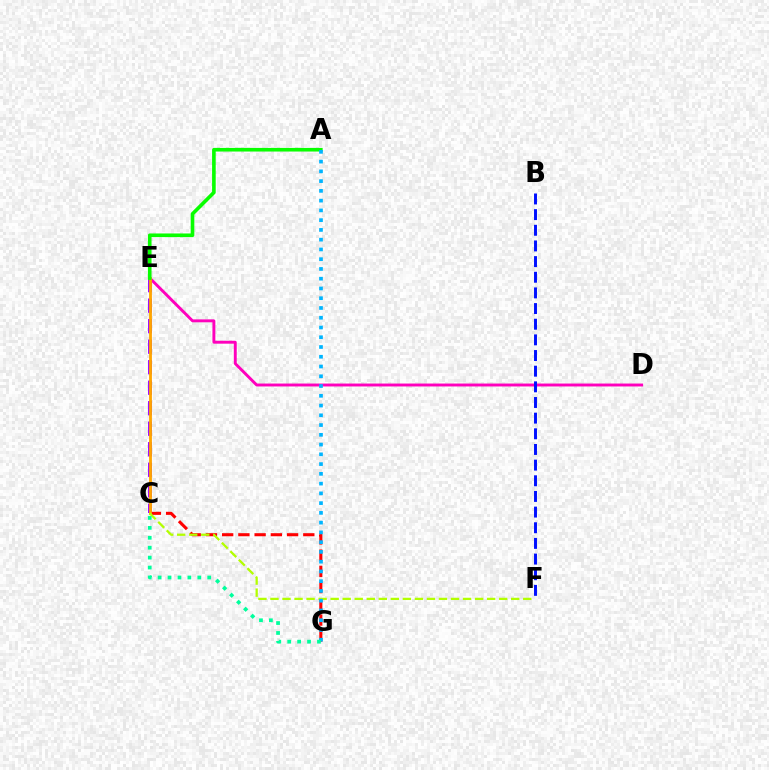{('C', 'E'): [{'color': '#9b00ff', 'line_style': 'dashed', 'thickness': 2.79}, {'color': '#ffa500', 'line_style': 'solid', 'thickness': 2.03}], ('D', 'E'): [{'color': '#ff00bd', 'line_style': 'solid', 'thickness': 2.1}], ('C', 'G'): [{'color': '#ff0000', 'line_style': 'dashed', 'thickness': 2.2}, {'color': '#00ff9d', 'line_style': 'dotted', 'thickness': 2.7}], ('B', 'F'): [{'color': '#0010ff', 'line_style': 'dashed', 'thickness': 2.13}], ('A', 'E'): [{'color': '#08ff00', 'line_style': 'solid', 'thickness': 2.61}], ('C', 'F'): [{'color': '#b3ff00', 'line_style': 'dashed', 'thickness': 1.64}], ('A', 'G'): [{'color': '#00b5ff', 'line_style': 'dotted', 'thickness': 2.65}]}